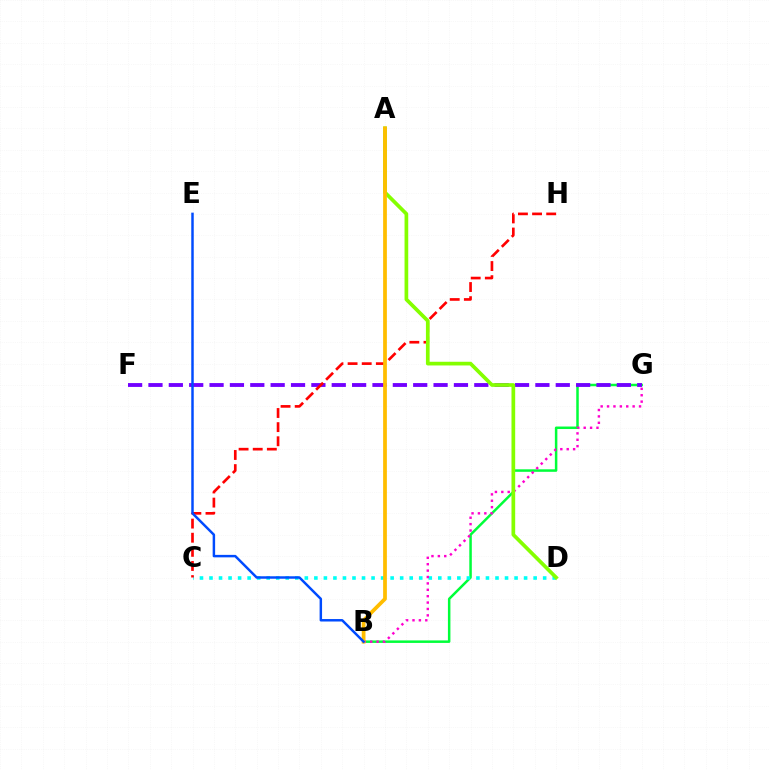{('B', 'G'): [{'color': '#00ff39', 'line_style': 'solid', 'thickness': 1.8}, {'color': '#ff00cf', 'line_style': 'dotted', 'thickness': 1.74}], ('C', 'D'): [{'color': '#00fff6', 'line_style': 'dotted', 'thickness': 2.59}], ('F', 'G'): [{'color': '#7200ff', 'line_style': 'dashed', 'thickness': 2.77}], ('C', 'H'): [{'color': '#ff0000', 'line_style': 'dashed', 'thickness': 1.92}], ('A', 'D'): [{'color': '#84ff00', 'line_style': 'solid', 'thickness': 2.67}], ('A', 'B'): [{'color': '#ffbd00', 'line_style': 'solid', 'thickness': 2.7}], ('B', 'E'): [{'color': '#004bff', 'line_style': 'solid', 'thickness': 1.78}]}